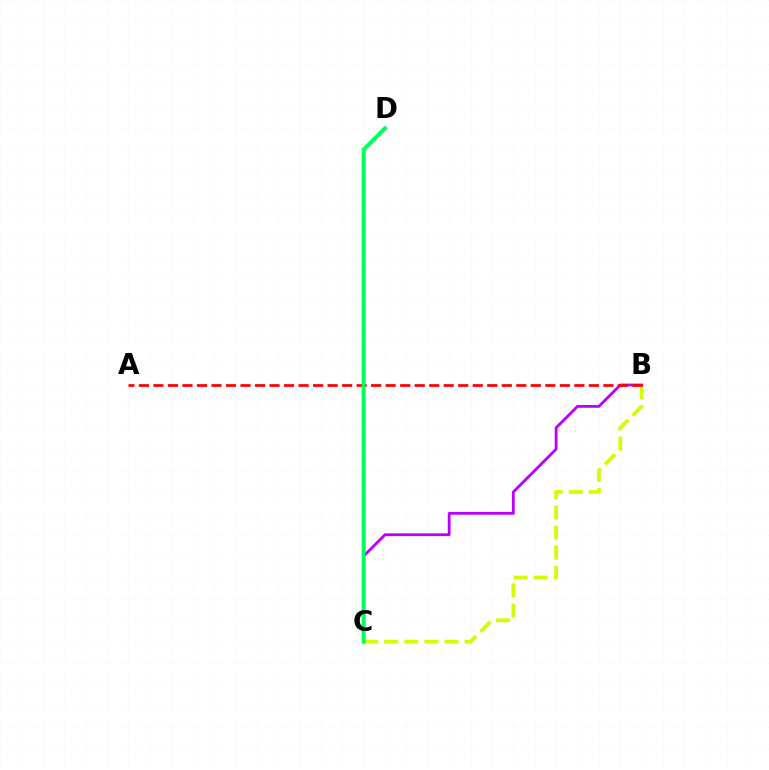{('C', 'D'): [{'color': '#0074ff', 'line_style': 'dashed', 'thickness': 1.83}, {'color': '#00ff5c', 'line_style': 'solid', 'thickness': 2.87}], ('B', 'C'): [{'color': '#d1ff00', 'line_style': 'dashed', 'thickness': 2.73}, {'color': '#b900ff', 'line_style': 'solid', 'thickness': 2.02}], ('A', 'B'): [{'color': '#ff0000', 'line_style': 'dashed', 'thickness': 1.97}]}